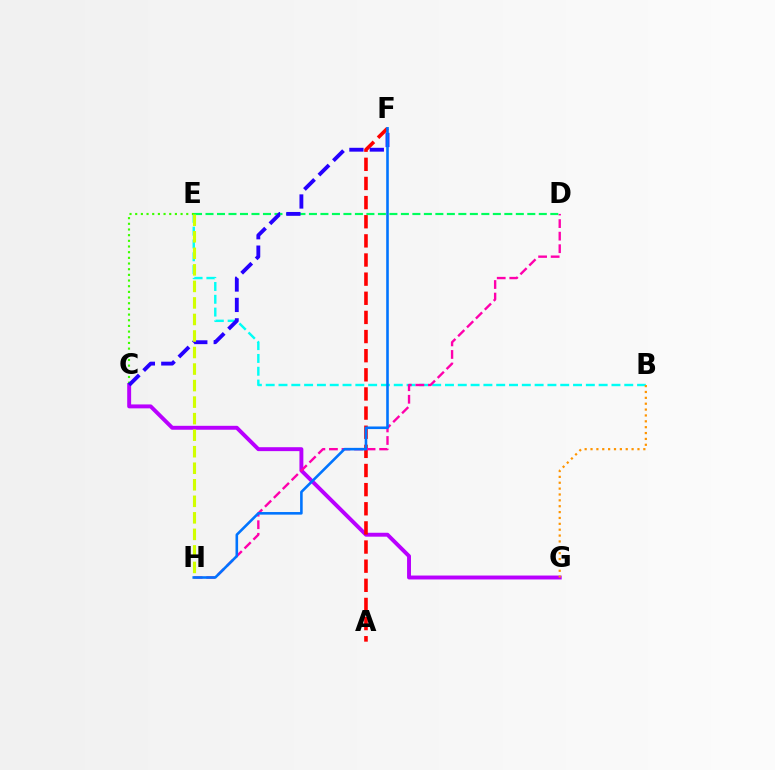{('C', 'G'): [{'color': '#b900ff', 'line_style': 'solid', 'thickness': 2.82}], ('B', 'E'): [{'color': '#00fff6', 'line_style': 'dashed', 'thickness': 1.74}], ('C', 'E'): [{'color': '#3dff00', 'line_style': 'dotted', 'thickness': 1.54}], ('A', 'F'): [{'color': '#ff0000', 'line_style': 'dashed', 'thickness': 2.6}], ('D', 'E'): [{'color': '#00ff5c', 'line_style': 'dashed', 'thickness': 1.56}], ('C', 'F'): [{'color': '#2500ff', 'line_style': 'dashed', 'thickness': 2.77}], ('D', 'H'): [{'color': '#ff00ac', 'line_style': 'dashed', 'thickness': 1.7}], ('B', 'G'): [{'color': '#ff9400', 'line_style': 'dotted', 'thickness': 1.59}], ('E', 'H'): [{'color': '#d1ff00', 'line_style': 'dashed', 'thickness': 2.25}], ('F', 'H'): [{'color': '#0074ff', 'line_style': 'solid', 'thickness': 1.87}]}